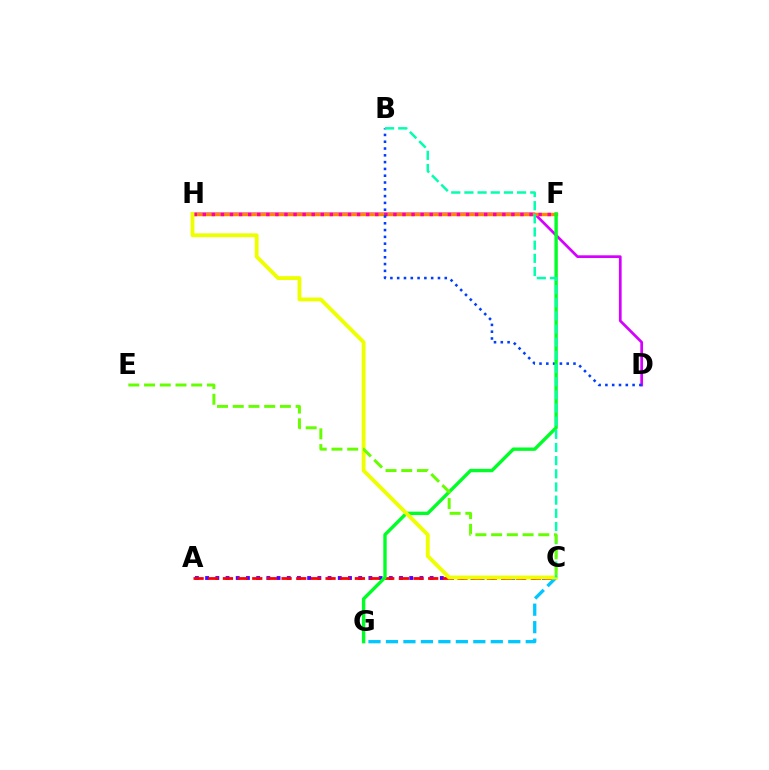{('D', 'H'): [{'color': '#d600ff', 'line_style': 'solid', 'thickness': 1.96}], ('A', 'C'): [{'color': '#4f00ff', 'line_style': 'dotted', 'thickness': 2.77}, {'color': '#ff0000', 'line_style': 'dashed', 'thickness': 1.99}], ('F', 'H'): [{'color': '#ff8800', 'line_style': 'solid', 'thickness': 2.46}, {'color': '#ff00a0', 'line_style': 'dotted', 'thickness': 2.47}], ('B', 'D'): [{'color': '#003fff', 'line_style': 'dotted', 'thickness': 1.85}], ('C', 'G'): [{'color': '#00c7ff', 'line_style': 'dashed', 'thickness': 2.37}], ('F', 'G'): [{'color': '#00ff27', 'line_style': 'solid', 'thickness': 2.43}], ('C', 'H'): [{'color': '#eeff00', 'line_style': 'solid', 'thickness': 2.78}], ('B', 'C'): [{'color': '#00ffaf', 'line_style': 'dashed', 'thickness': 1.79}], ('C', 'E'): [{'color': '#66ff00', 'line_style': 'dashed', 'thickness': 2.14}]}